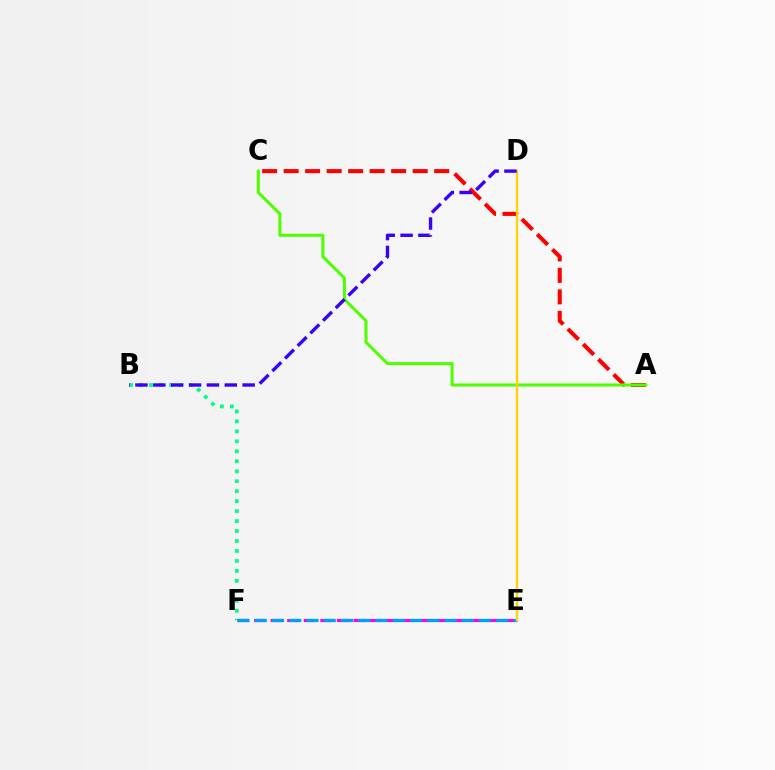{('A', 'C'): [{'color': '#ff0000', 'line_style': 'dashed', 'thickness': 2.92}, {'color': '#4fff00', 'line_style': 'solid', 'thickness': 2.18}], ('B', 'F'): [{'color': '#00ff86', 'line_style': 'dotted', 'thickness': 2.71}], ('E', 'F'): [{'color': '#ff00ed', 'line_style': 'dashed', 'thickness': 2.25}, {'color': '#009eff', 'line_style': 'dashed', 'thickness': 2.34}], ('D', 'E'): [{'color': '#ffd500', 'line_style': 'solid', 'thickness': 1.69}], ('B', 'D'): [{'color': '#3700ff', 'line_style': 'dashed', 'thickness': 2.43}]}